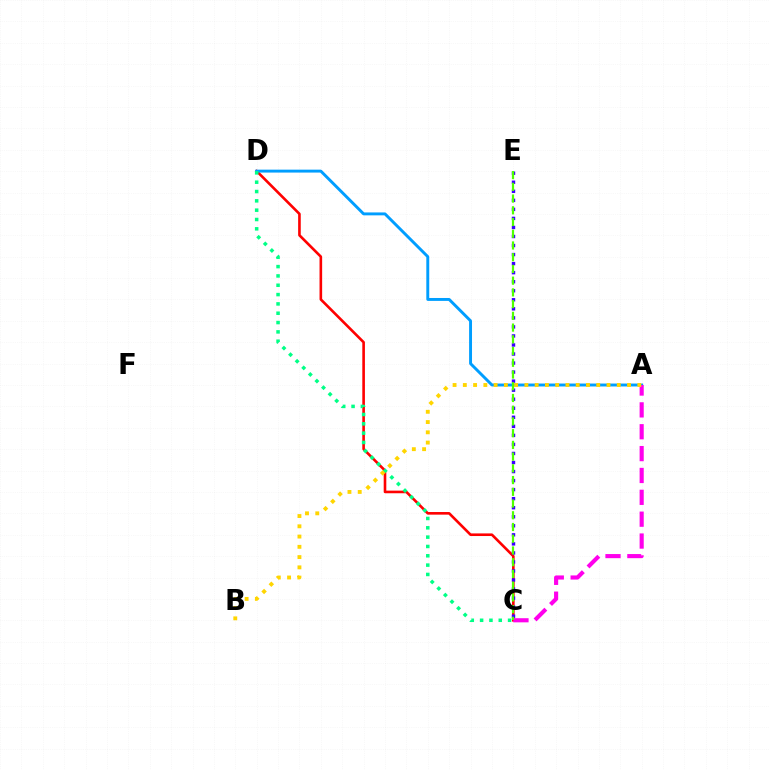{('C', 'D'): [{'color': '#ff0000', 'line_style': 'solid', 'thickness': 1.89}, {'color': '#00ff86', 'line_style': 'dotted', 'thickness': 2.53}], ('A', 'D'): [{'color': '#009eff', 'line_style': 'solid', 'thickness': 2.1}], ('A', 'C'): [{'color': '#ff00ed', 'line_style': 'dashed', 'thickness': 2.97}], ('C', 'E'): [{'color': '#3700ff', 'line_style': 'dotted', 'thickness': 2.46}, {'color': '#4fff00', 'line_style': 'dashed', 'thickness': 1.59}], ('A', 'B'): [{'color': '#ffd500', 'line_style': 'dotted', 'thickness': 2.79}]}